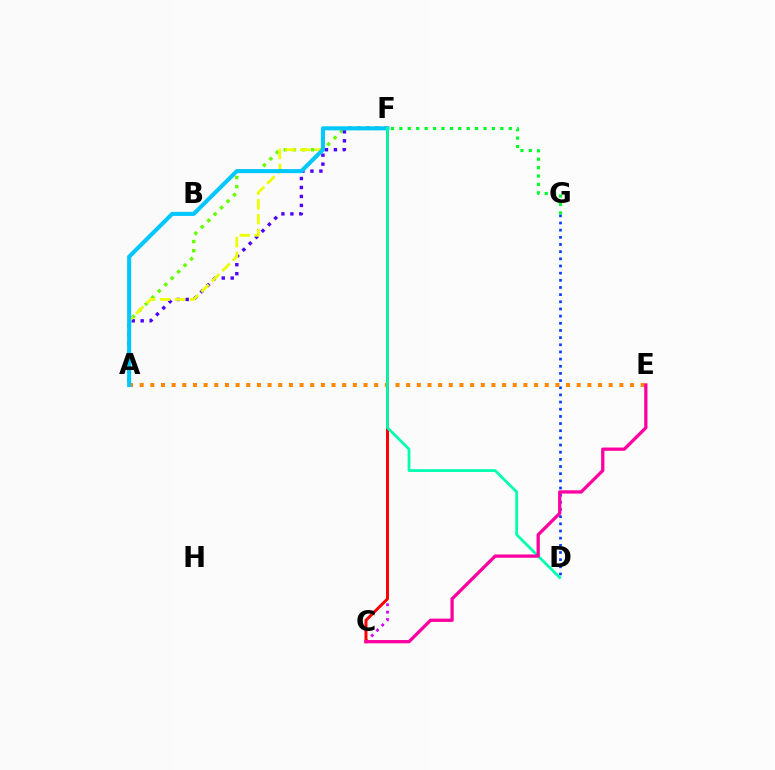{('C', 'F'): [{'color': '#d600ff', 'line_style': 'dotted', 'thickness': 2.01}, {'color': '#ff0000', 'line_style': 'solid', 'thickness': 2.14}], ('A', 'F'): [{'color': '#66ff00', 'line_style': 'dotted', 'thickness': 2.47}, {'color': '#4f00ff', 'line_style': 'dotted', 'thickness': 2.44}, {'color': '#eeff00', 'line_style': 'dashed', 'thickness': 2.01}, {'color': '#00c7ff', 'line_style': 'solid', 'thickness': 2.93}], ('D', 'G'): [{'color': '#003fff', 'line_style': 'dotted', 'thickness': 1.95}], ('A', 'E'): [{'color': '#ff8800', 'line_style': 'dotted', 'thickness': 2.9}], ('F', 'G'): [{'color': '#00ff27', 'line_style': 'dotted', 'thickness': 2.29}], ('D', 'F'): [{'color': '#00ffaf', 'line_style': 'solid', 'thickness': 1.99}], ('C', 'E'): [{'color': '#ff00a0', 'line_style': 'solid', 'thickness': 2.36}]}